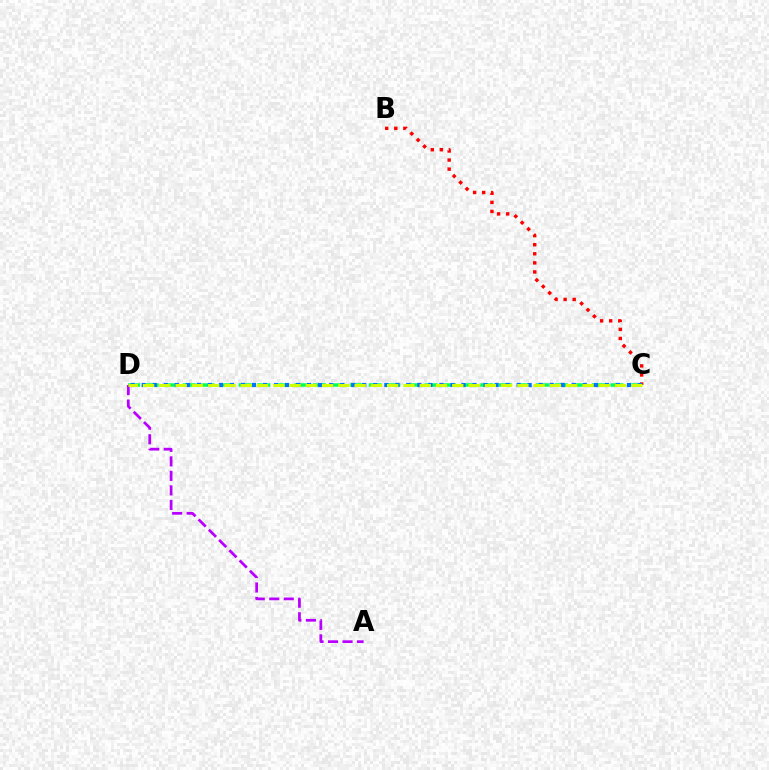{('C', 'D'): [{'color': '#00ff5c', 'line_style': 'dashed', 'thickness': 2.53}, {'color': '#0074ff', 'line_style': 'dotted', 'thickness': 3.0}, {'color': '#d1ff00', 'line_style': 'dashed', 'thickness': 2.21}], ('A', 'D'): [{'color': '#b900ff', 'line_style': 'dashed', 'thickness': 1.97}], ('B', 'C'): [{'color': '#ff0000', 'line_style': 'dotted', 'thickness': 2.46}]}